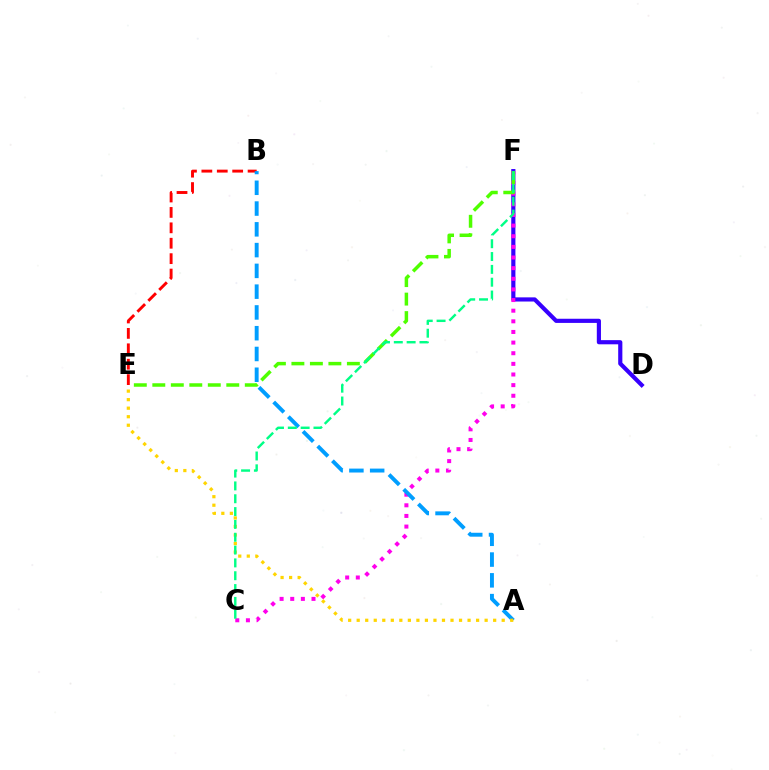{('B', 'E'): [{'color': '#ff0000', 'line_style': 'dashed', 'thickness': 2.09}], ('D', 'F'): [{'color': '#3700ff', 'line_style': 'solid', 'thickness': 3.0}], ('C', 'F'): [{'color': '#ff00ed', 'line_style': 'dotted', 'thickness': 2.89}, {'color': '#00ff86', 'line_style': 'dashed', 'thickness': 1.74}], ('A', 'B'): [{'color': '#009eff', 'line_style': 'dashed', 'thickness': 2.82}], ('A', 'E'): [{'color': '#ffd500', 'line_style': 'dotted', 'thickness': 2.32}], ('E', 'F'): [{'color': '#4fff00', 'line_style': 'dashed', 'thickness': 2.51}]}